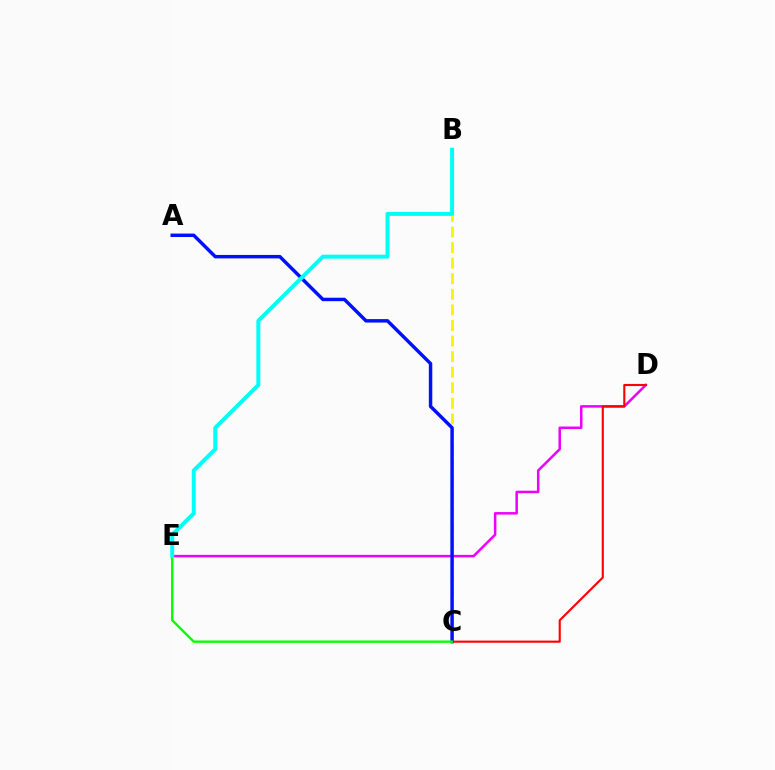{('B', 'C'): [{'color': '#fcf500', 'line_style': 'dashed', 'thickness': 2.12}], ('D', 'E'): [{'color': '#ee00ff', 'line_style': 'solid', 'thickness': 1.81}], ('C', 'D'): [{'color': '#ff0000', 'line_style': 'solid', 'thickness': 1.52}], ('A', 'C'): [{'color': '#0010ff', 'line_style': 'solid', 'thickness': 2.48}], ('C', 'E'): [{'color': '#08ff00', 'line_style': 'solid', 'thickness': 1.71}], ('B', 'E'): [{'color': '#00fff6', 'line_style': 'solid', 'thickness': 2.86}]}